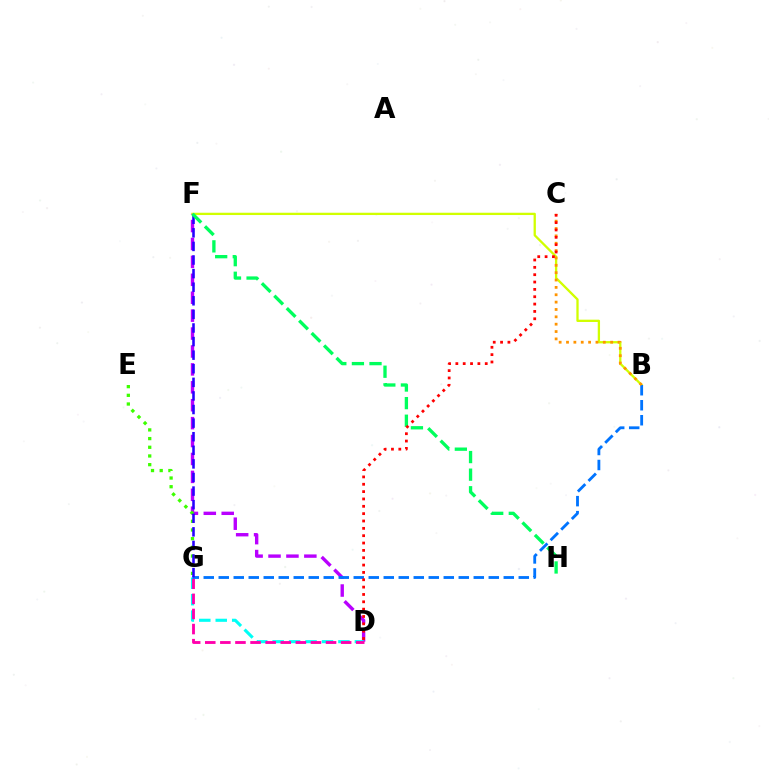{('B', 'F'): [{'color': '#d1ff00', 'line_style': 'solid', 'thickness': 1.65}], ('D', 'F'): [{'color': '#b900ff', 'line_style': 'dashed', 'thickness': 2.43}], ('D', 'G'): [{'color': '#00fff6', 'line_style': 'dashed', 'thickness': 2.23}, {'color': '#ff00ac', 'line_style': 'dashed', 'thickness': 2.05}], ('B', 'G'): [{'color': '#0074ff', 'line_style': 'dashed', 'thickness': 2.04}], ('E', 'G'): [{'color': '#3dff00', 'line_style': 'dotted', 'thickness': 2.36}], ('F', 'G'): [{'color': '#2500ff', 'line_style': 'dashed', 'thickness': 1.85}], ('B', 'C'): [{'color': '#ff9400', 'line_style': 'dotted', 'thickness': 2.0}], ('F', 'H'): [{'color': '#00ff5c', 'line_style': 'dashed', 'thickness': 2.39}], ('C', 'D'): [{'color': '#ff0000', 'line_style': 'dotted', 'thickness': 2.0}]}